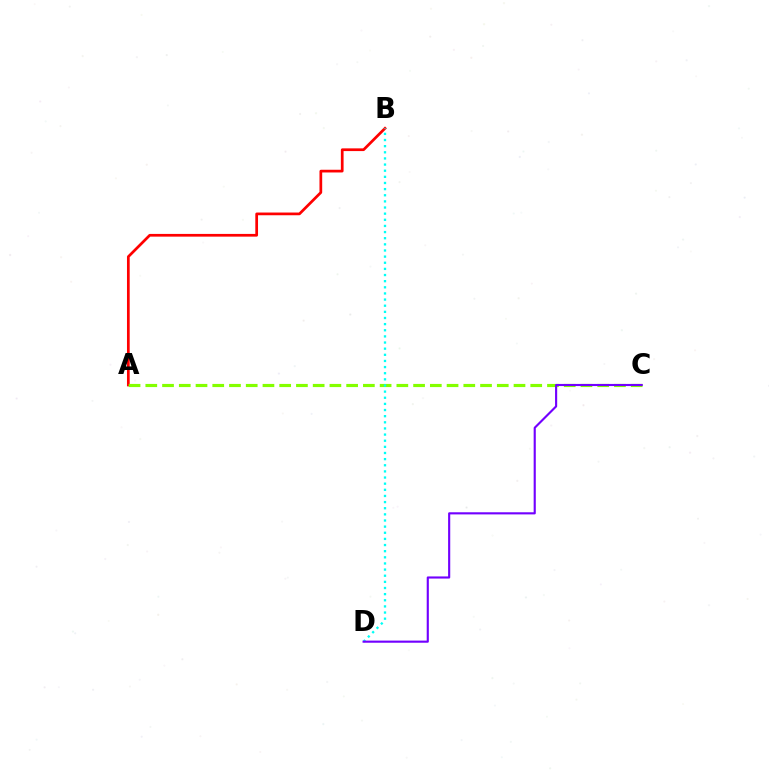{('A', 'B'): [{'color': '#ff0000', 'line_style': 'solid', 'thickness': 1.96}], ('A', 'C'): [{'color': '#84ff00', 'line_style': 'dashed', 'thickness': 2.27}], ('B', 'D'): [{'color': '#00fff6', 'line_style': 'dotted', 'thickness': 1.67}], ('C', 'D'): [{'color': '#7200ff', 'line_style': 'solid', 'thickness': 1.54}]}